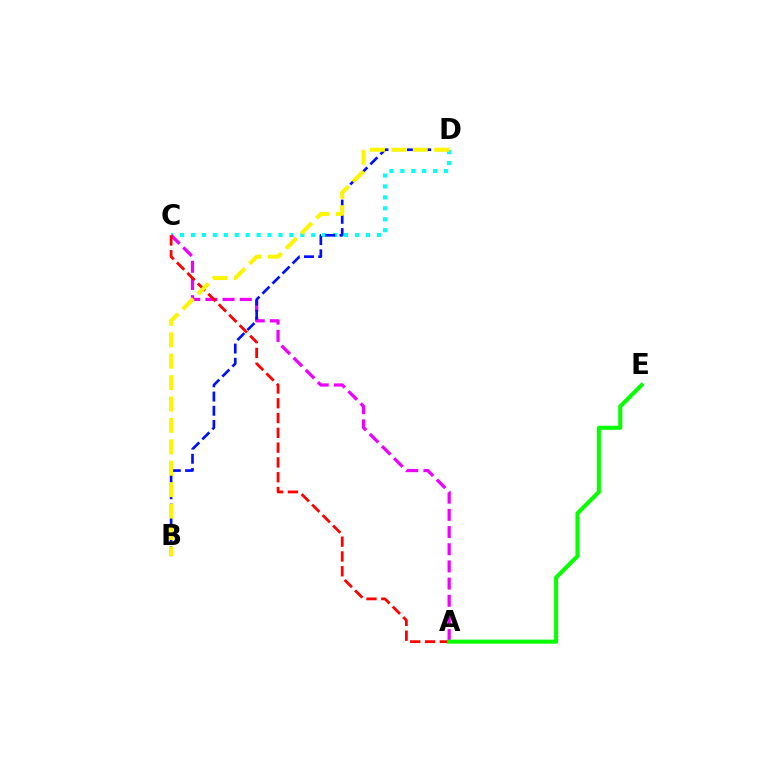{('C', 'D'): [{'color': '#00fff6', 'line_style': 'dotted', 'thickness': 2.97}], ('A', 'C'): [{'color': '#ee00ff', 'line_style': 'dashed', 'thickness': 2.33}, {'color': '#ff0000', 'line_style': 'dashed', 'thickness': 2.01}], ('B', 'D'): [{'color': '#0010ff', 'line_style': 'dashed', 'thickness': 1.93}, {'color': '#fcf500', 'line_style': 'dashed', 'thickness': 2.91}], ('A', 'E'): [{'color': '#08ff00', 'line_style': 'solid', 'thickness': 2.93}]}